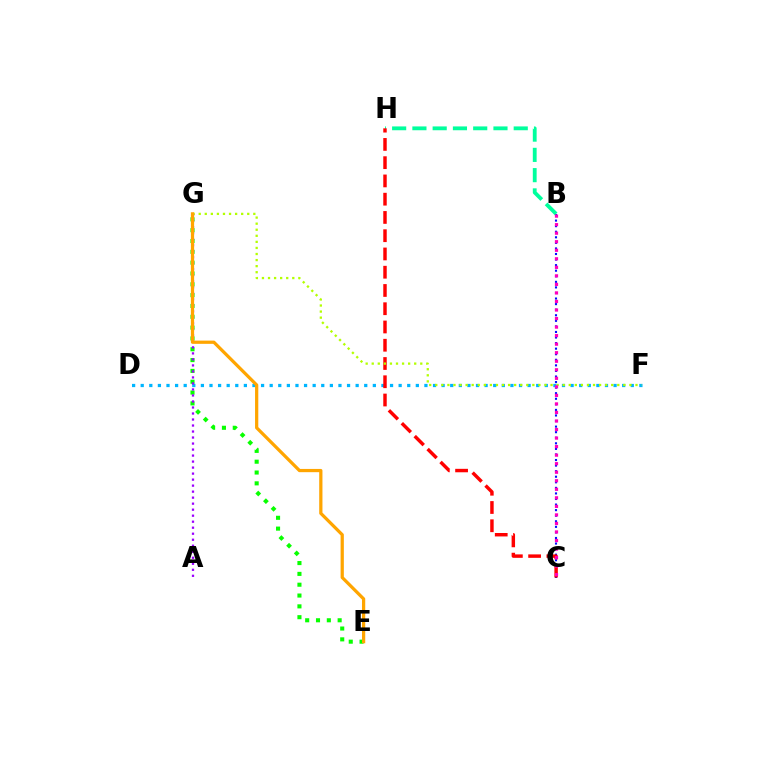{('D', 'F'): [{'color': '#00b5ff', 'line_style': 'dotted', 'thickness': 2.34}], ('B', 'C'): [{'color': '#0010ff', 'line_style': 'dotted', 'thickness': 1.51}, {'color': '#ff00bd', 'line_style': 'dotted', 'thickness': 2.32}], ('B', 'H'): [{'color': '#00ff9d', 'line_style': 'dashed', 'thickness': 2.75}], ('C', 'H'): [{'color': '#ff0000', 'line_style': 'dashed', 'thickness': 2.48}], ('E', 'G'): [{'color': '#08ff00', 'line_style': 'dotted', 'thickness': 2.94}, {'color': '#ffa500', 'line_style': 'solid', 'thickness': 2.33}], ('F', 'G'): [{'color': '#b3ff00', 'line_style': 'dotted', 'thickness': 1.65}], ('A', 'G'): [{'color': '#9b00ff', 'line_style': 'dotted', 'thickness': 1.63}]}